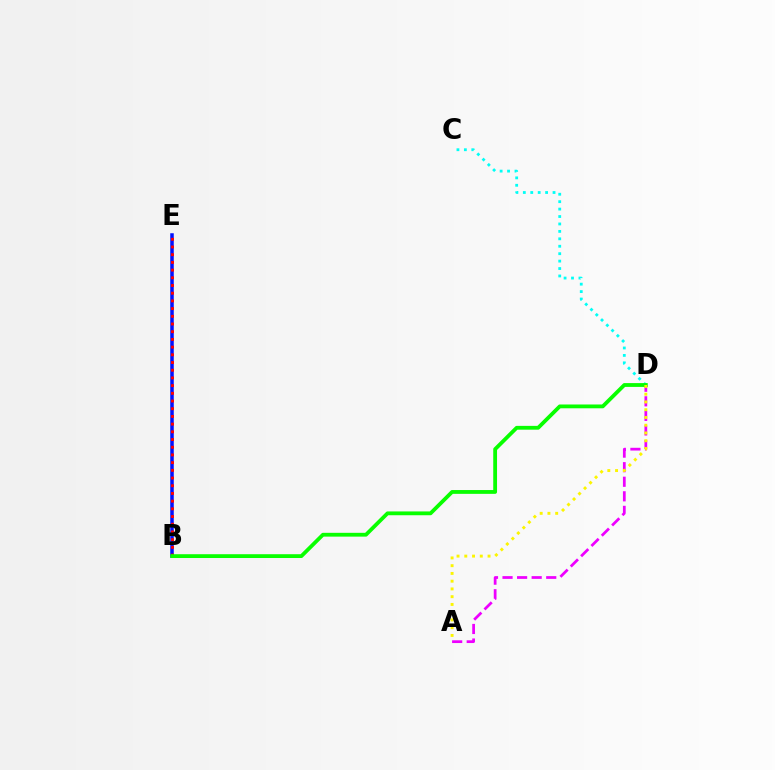{('A', 'D'): [{'color': '#ee00ff', 'line_style': 'dashed', 'thickness': 1.98}, {'color': '#fcf500', 'line_style': 'dotted', 'thickness': 2.11}], ('C', 'D'): [{'color': '#00fff6', 'line_style': 'dotted', 'thickness': 2.02}], ('B', 'E'): [{'color': '#0010ff', 'line_style': 'solid', 'thickness': 2.53}, {'color': '#ff0000', 'line_style': 'dotted', 'thickness': 2.09}], ('B', 'D'): [{'color': '#08ff00', 'line_style': 'solid', 'thickness': 2.74}]}